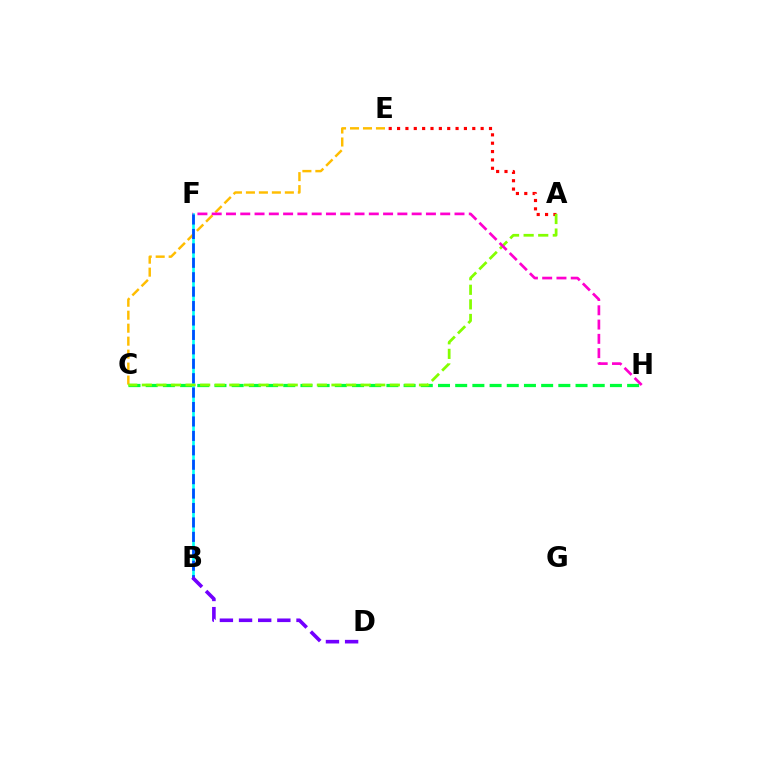{('C', 'H'): [{'color': '#00ff39', 'line_style': 'dashed', 'thickness': 2.34}], ('B', 'F'): [{'color': '#00fff6', 'line_style': 'solid', 'thickness': 1.91}, {'color': '#004bff', 'line_style': 'dashed', 'thickness': 1.96}], ('C', 'E'): [{'color': '#ffbd00', 'line_style': 'dashed', 'thickness': 1.76}], ('A', 'E'): [{'color': '#ff0000', 'line_style': 'dotted', 'thickness': 2.27}], ('A', 'C'): [{'color': '#84ff00', 'line_style': 'dashed', 'thickness': 1.98}], ('F', 'H'): [{'color': '#ff00cf', 'line_style': 'dashed', 'thickness': 1.94}], ('B', 'D'): [{'color': '#7200ff', 'line_style': 'dashed', 'thickness': 2.6}]}